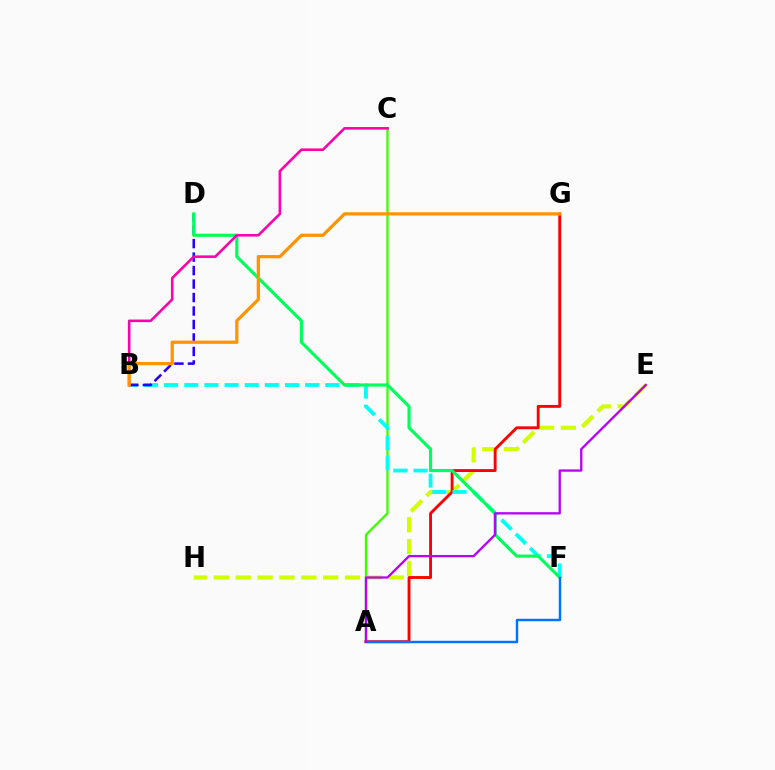{('A', 'C'): [{'color': '#3dff00', 'line_style': 'solid', 'thickness': 1.67}], ('E', 'H'): [{'color': '#d1ff00', 'line_style': 'dashed', 'thickness': 2.97}], ('A', 'G'): [{'color': '#ff0000', 'line_style': 'solid', 'thickness': 2.07}], ('B', 'F'): [{'color': '#00fff6', 'line_style': 'dashed', 'thickness': 2.74}], ('B', 'D'): [{'color': '#2500ff', 'line_style': 'dashed', 'thickness': 1.83}], ('D', 'F'): [{'color': '#00ff5c', 'line_style': 'solid', 'thickness': 2.27}], ('B', 'C'): [{'color': '#ff00ac', 'line_style': 'solid', 'thickness': 1.86}], ('A', 'F'): [{'color': '#0074ff', 'line_style': 'solid', 'thickness': 1.76}], ('B', 'G'): [{'color': '#ff9400', 'line_style': 'solid', 'thickness': 2.33}], ('A', 'E'): [{'color': '#b900ff', 'line_style': 'solid', 'thickness': 1.66}]}